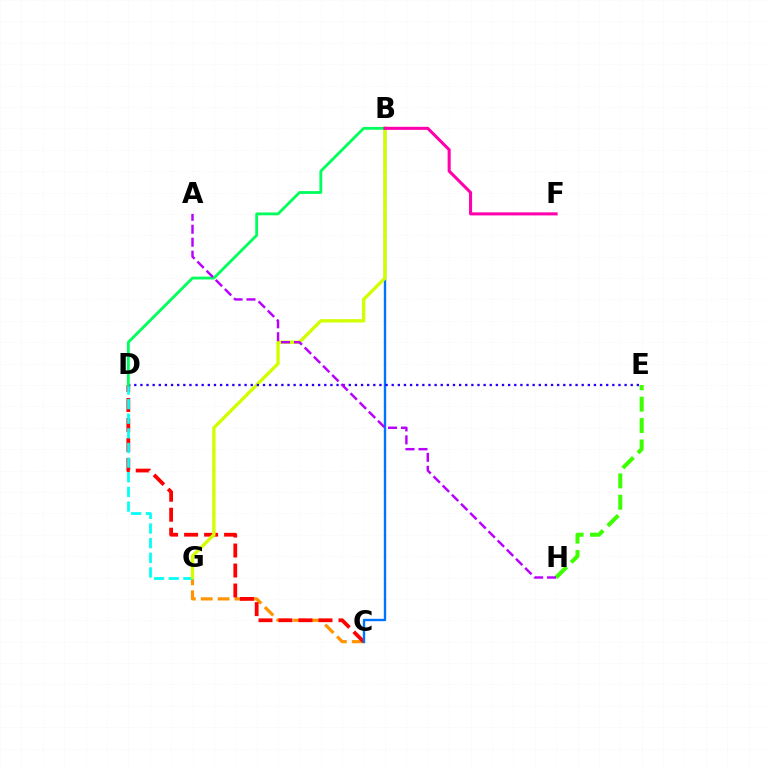{('C', 'G'): [{'color': '#ff9400', 'line_style': 'dashed', 'thickness': 2.29}], ('C', 'D'): [{'color': '#ff0000', 'line_style': 'dashed', 'thickness': 2.72}], ('D', 'G'): [{'color': '#00fff6', 'line_style': 'dashed', 'thickness': 1.99}], ('B', 'C'): [{'color': '#0074ff', 'line_style': 'solid', 'thickness': 1.71}], ('B', 'G'): [{'color': '#d1ff00', 'line_style': 'solid', 'thickness': 2.4}], ('D', 'E'): [{'color': '#2500ff', 'line_style': 'dotted', 'thickness': 1.67}], ('E', 'H'): [{'color': '#3dff00', 'line_style': 'dashed', 'thickness': 2.9}], ('B', 'D'): [{'color': '#00ff5c', 'line_style': 'solid', 'thickness': 2.03}], ('A', 'H'): [{'color': '#b900ff', 'line_style': 'dashed', 'thickness': 1.76}], ('B', 'F'): [{'color': '#ff00ac', 'line_style': 'solid', 'thickness': 2.19}]}